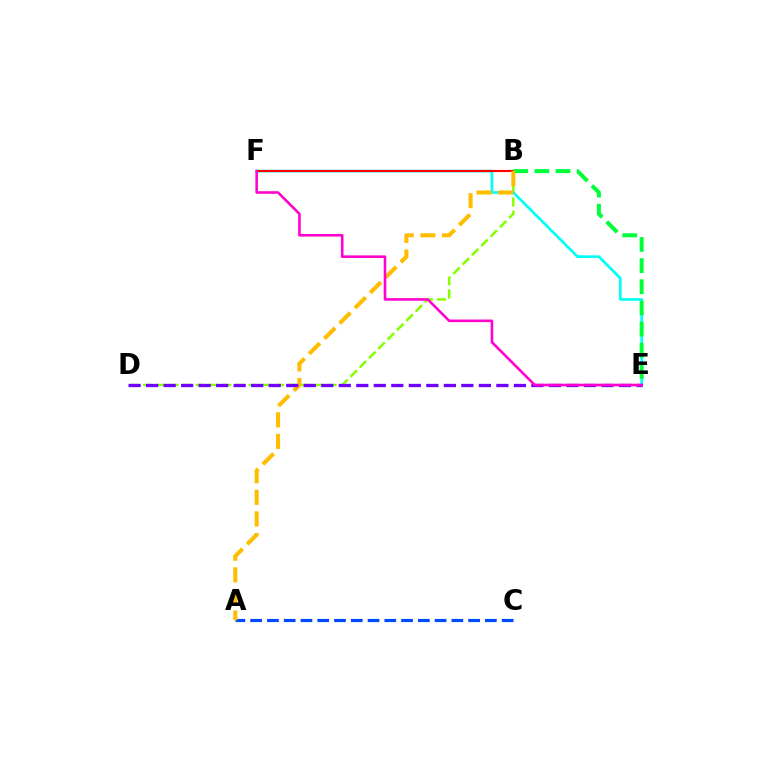{('B', 'D'): [{'color': '#84ff00', 'line_style': 'dashed', 'thickness': 1.79}], ('A', 'C'): [{'color': '#004bff', 'line_style': 'dashed', 'thickness': 2.28}], ('E', 'F'): [{'color': '#00fff6', 'line_style': 'solid', 'thickness': 1.93}, {'color': '#ff00cf', 'line_style': 'solid', 'thickness': 1.86}], ('B', 'F'): [{'color': '#ff0000', 'line_style': 'solid', 'thickness': 1.55}], ('B', 'E'): [{'color': '#00ff39', 'line_style': 'dashed', 'thickness': 2.87}], ('A', 'B'): [{'color': '#ffbd00', 'line_style': 'dashed', 'thickness': 2.93}], ('D', 'E'): [{'color': '#7200ff', 'line_style': 'dashed', 'thickness': 2.38}]}